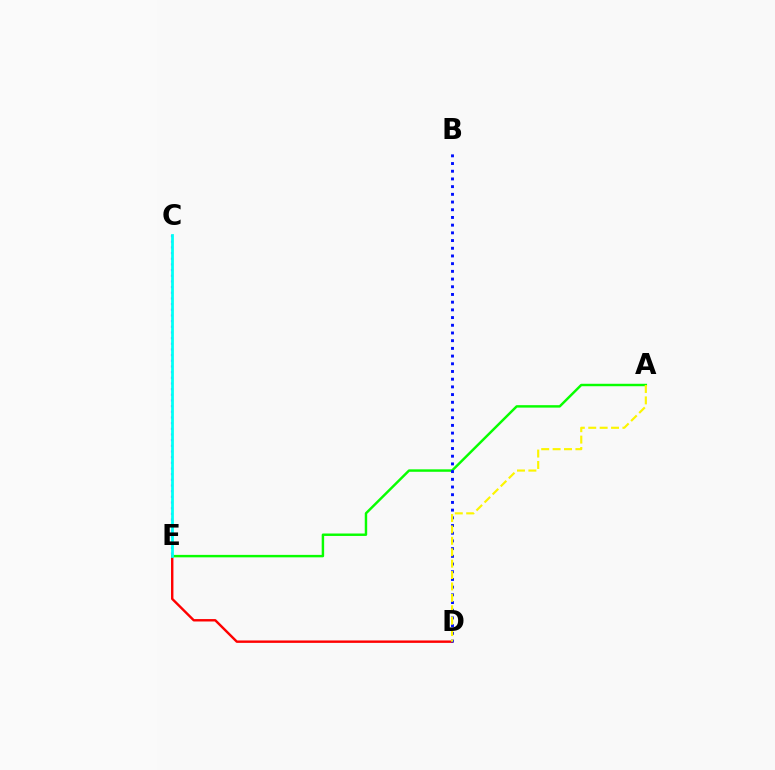{('A', 'E'): [{'color': '#08ff00', 'line_style': 'solid', 'thickness': 1.76}], ('C', 'E'): [{'color': '#ee00ff', 'line_style': 'dotted', 'thickness': 1.54}, {'color': '#00fff6', 'line_style': 'solid', 'thickness': 2.0}], ('D', 'E'): [{'color': '#ff0000', 'line_style': 'solid', 'thickness': 1.74}], ('B', 'D'): [{'color': '#0010ff', 'line_style': 'dotted', 'thickness': 2.09}], ('A', 'D'): [{'color': '#fcf500', 'line_style': 'dashed', 'thickness': 1.55}]}